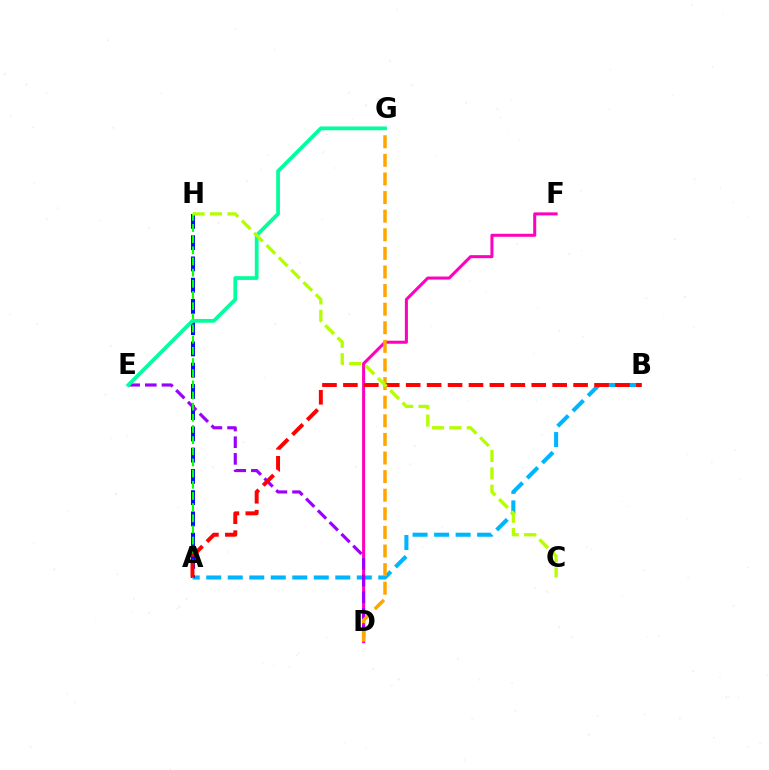{('A', 'B'): [{'color': '#00b5ff', 'line_style': 'dashed', 'thickness': 2.92}, {'color': '#ff0000', 'line_style': 'dashed', 'thickness': 2.84}], ('A', 'H'): [{'color': '#0010ff', 'line_style': 'dashed', 'thickness': 2.89}, {'color': '#08ff00', 'line_style': 'dashed', 'thickness': 1.52}], ('D', 'F'): [{'color': '#ff00bd', 'line_style': 'solid', 'thickness': 2.18}], ('D', 'E'): [{'color': '#9b00ff', 'line_style': 'dashed', 'thickness': 2.26}], ('D', 'G'): [{'color': '#ffa500', 'line_style': 'dashed', 'thickness': 2.53}], ('E', 'G'): [{'color': '#00ff9d', 'line_style': 'solid', 'thickness': 2.71}], ('C', 'H'): [{'color': '#b3ff00', 'line_style': 'dashed', 'thickness': 2.36}]}